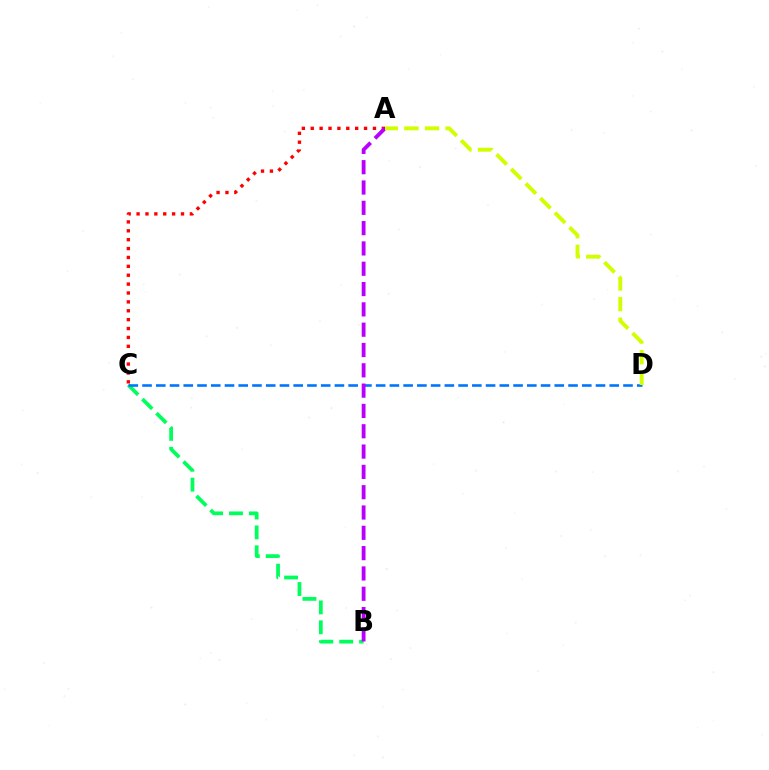{('A', 'C'): [{'color': '#ff0000', 'line_style': 'dotted', 'thickness': 2.41}], ('B', 'C'): [{'color': '#00ff5c', 'line_style': 'dashed', 'thickness': 2.7}], ('C', 'D'): [{'color': '#0074ff', 'line_style': 'dashed', 'thickness': 1.87}], ('A', 'B'): [{'color': '#b900ff', 'line_style': 'dashed', 'thickness': 2.76}], ('A', 'D'): [{'color': '#d1ff00', 'line_style': 'dashed', 'thickness': 2.8}]}